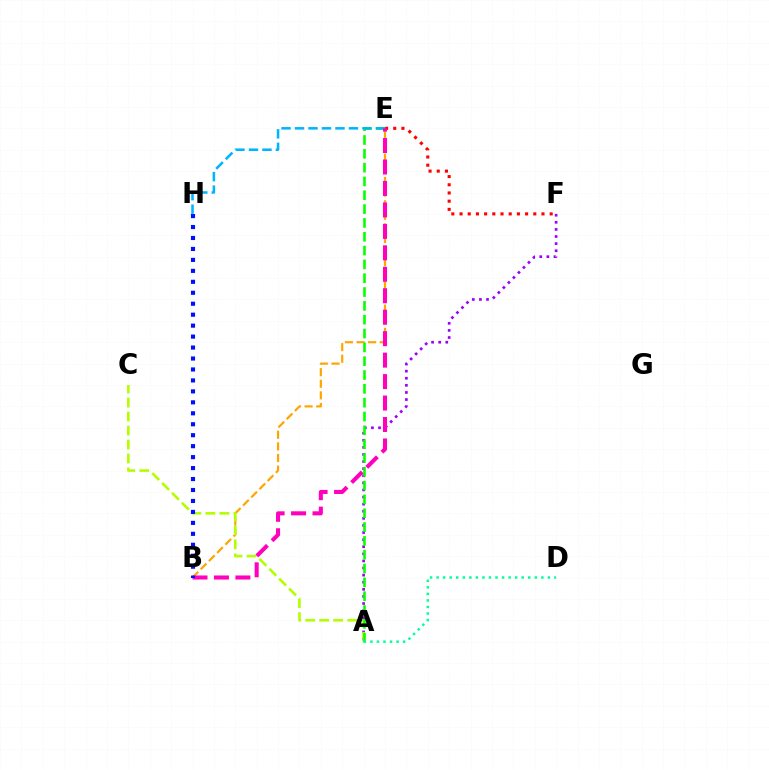{('A', 'F'): [{'color': '#9b00ff', 'line_style': 'dotted', 'thickness': 1.93}], ('E', 'F'): [{'color': '#ff0000', 'line_style': 'dotted', 'thickness': 2.23}], ('B', 'E'): [{'color': '#ffa500', 'line_style': 'dashed', 'thickness': 1.58}, {'color': '#ff00bd', 'line_style': 'dashed', 'thickness': 2.92}], ('A', 'C'): [{'color': '#b3ff00', 'line_style': 'dashed', 'thickness': 1.9}], ('A', 'E'): [{'color': '#08ff00', 'line_style': 'dashed', 'thickness': 1.88}], ('E', 'H'): [{'color': '#00b5ff', 'line_style': 'dashed', 'thickness': 1.83}], ('A', 'D'): [{'color': '#00ff9d', 'line_style': 'dotted', 'thickness': 1.78}], ('B', 'H'): [{'color': '#0010ff', 'line_style': 'dotted', 'thickness': 2.98}]}